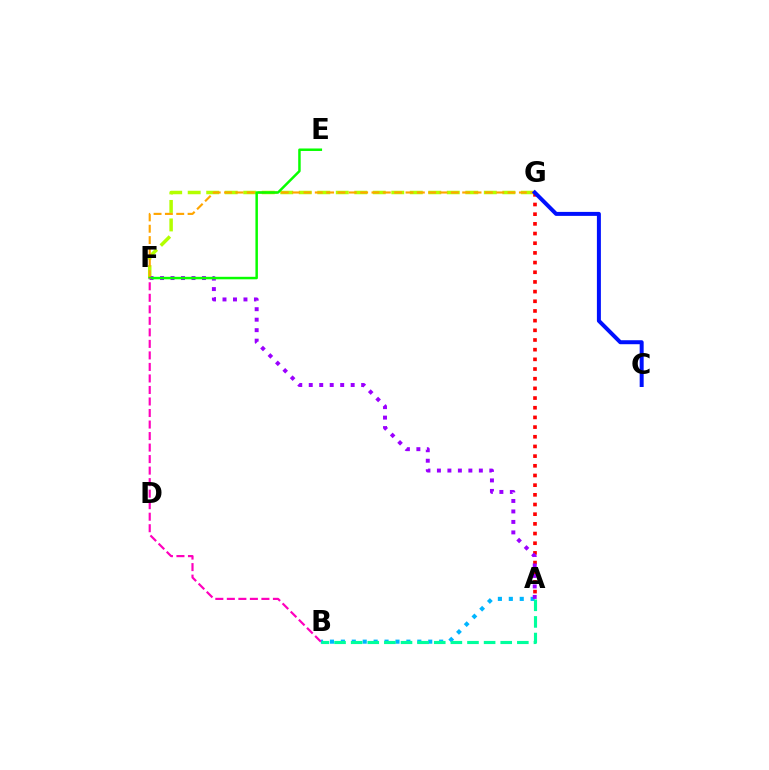{('A', 'G'): [{'color': '#ff0000', 'line_style': 'dotted', 'thickness': 2.63}], ('F', 'G'): [{'color': '#b3ff00', 'line_style': 'dashed', 'thickness': 2.51}, {'color': '#ffa500', 'line_style': 'dashed', 'thickness': 1.54}], ('A', 'B'): [{'color': '#00b5ff', 'line_style': 'dotted', 'thickness': 2.97}, {'color': '#00ff9d', 'line_style': 'dashed', 'thickness': 2.26}], ('A', 'F'): [{'color': '#9b00ff', 'line_style': 'dotted', 'thickness': 2.85}], ('E', 'F'): [{'color': '#08ff00', 'line_style': 'solid', 'thickness': 1.79}], ('C', 'G'): [{'color': '#0010ff', 'line_style': 'solid', 'thickness': 2.87}], ('B', 'F'): [{'color': '#ff00bd', 'line_style': 'dashed', 'thickness': 1.57}]}